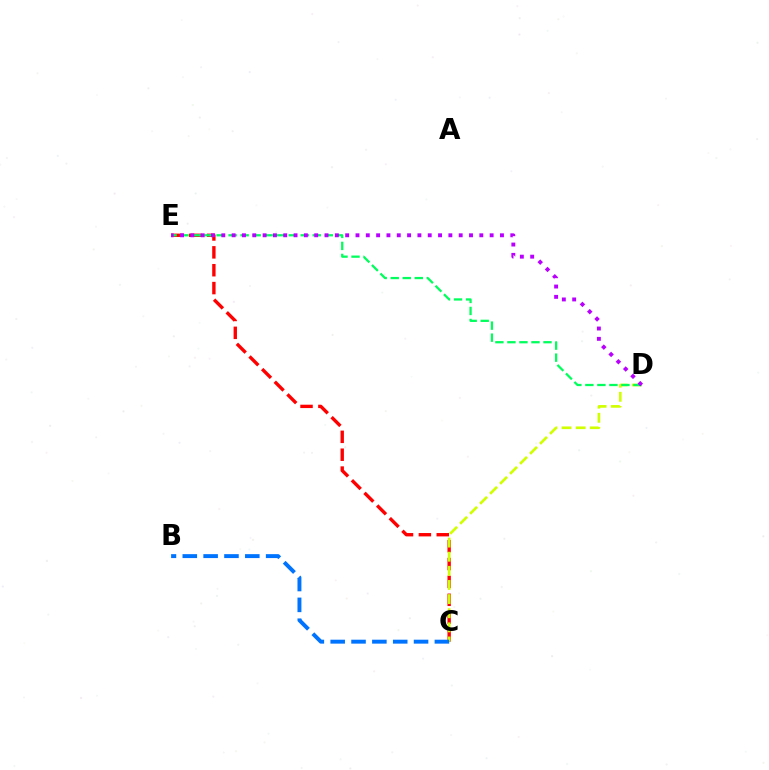{('C', 'E'): [{'color': '#ff0000', 'line_style': 'dashed', 'thickness': 2.43}], ('C', 'D'): [{'color': '#d1ff00', 'line_style': 'dashed', 'thickness': 1.92}], ('D', 'E'): [{'color': '#00ff5c', 'line_style': 'dashed', 'thickness': 1.63}, {'color': '#b900ff', 'line_style': 'dotted', 'thickness': 2.8}], ('B', 'C'): [{'color': '#0074ff', 'line_style': 'dashed', 'thickness': 2.83}]}